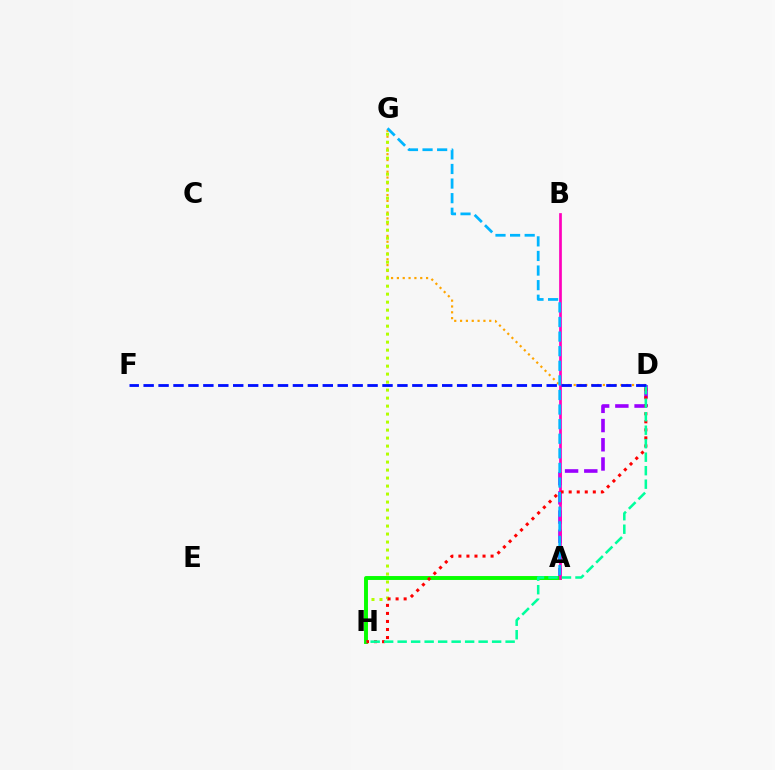{('D', 'G'): [{'color': '#ffa500', 'line_style': 'dotted', 'thickness': 1.59}], ('G', 'H'): [{'color': '#b3ff00', 'line_style': 'dotted', 'thickness': 2.17}], ('A', 'D'): [{'color': '#9b00ff', 'line_style': 'dashed', 'thickness': 2.61}], ('A', 'H'): [{'color': '#08ff00', 'line_style': 'solid', 'thickness': 2.82}], ('A', 'B'): [{'color': '#ff00bd', 'line_style': 'solid', 'thickness': 1.95}], ('D', 'H'): [{'color': '#ff0000', 'line_style': 'dotted', 'thickness': 2.19}, {'color': '#00ff9d', 'line_style': 'dashed', 'thickness': 1.83}], ('D', 'F'): [{'color': '#0010ff', 'line_style': 'dashed', 'thickness': 2.03}], ('A', 'G'): [{'color': '#00b5ff', 'line_style': 'dashed', 'thickness': 1.98}]}